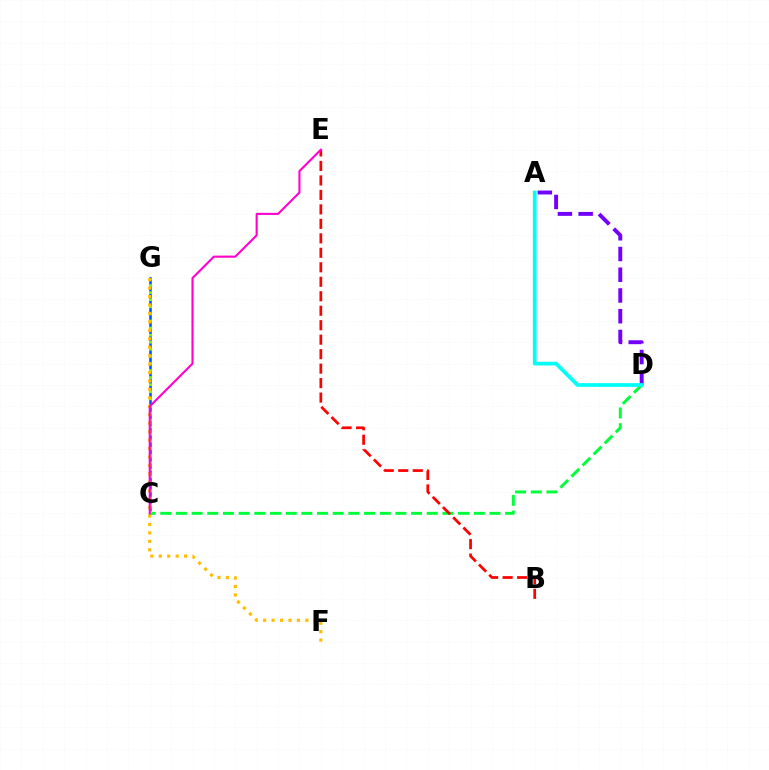{('C', 'G'): [{'color': '#004bff', 'line_style': 'solid', 'thickness': 1.8}, {'color': '#84ff00', 'line_style': 'dotted', 'thickness': 1.92}], ('C', 'D'): [{'color': '#00ff39', 'line_style': 'dashed', 'thickness': 2.13}], ('B', 'E'): [{'color': '#ff0000', 'line_style': 'dashed', 'thickness': 1.97}], ('F', 'G'): [{'color': '#ffbd00', 'line_style': 'dotted', 'thickness': 2.29}], ('A', 'D'): [{'color': '#7200ff', 'line_style': 'dashed', 'thickness': 2.82}, {'color': '#00fff6', 'line_style': 'solid', 'thickness': 2.7}], ('C', 'E'): [{'color': '#ff00cf', 'line_style': 'solid', 'thickness': 1.51}]}